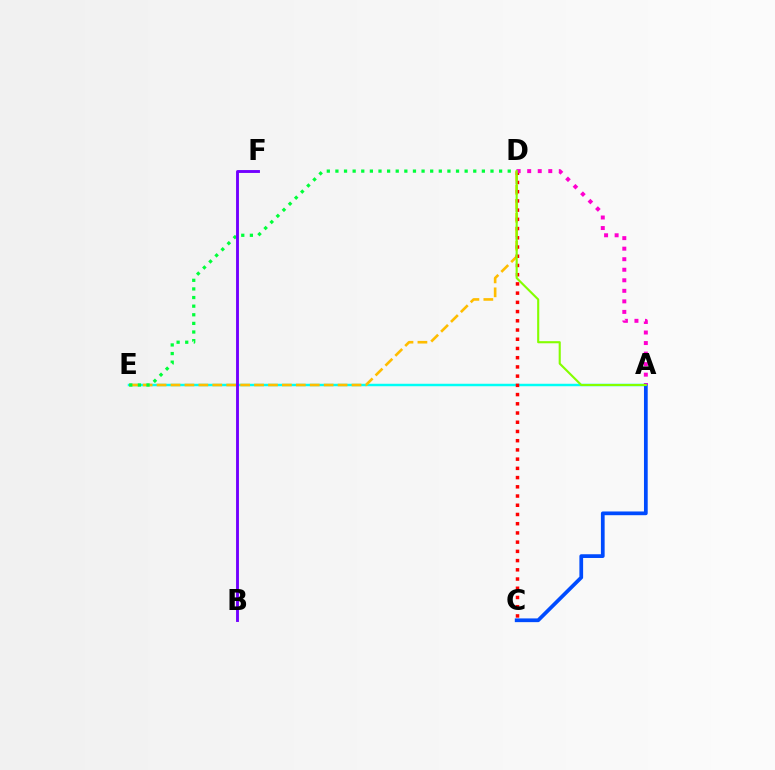{('A', 'E'): [{'color': '#00fff6', 'line_style': 'solid', 'thickness': 1.78}], ('D', 'E'): [{'color': '#ffbd00', 'line_style': 'dashed', 'thickness': 1.89}, {'color': '#00ff39', 'line_style': 'dotted', 'thickness': 2.34}], ('C', 'D'): [{'color': '#ff0000', 'line_style': 'dotted', 'thickness': 2.51}], ('A', 'C'): [{'color': '#004bff', 'line_style': 'solid', 'thickness': 2.69}], ('B', 'F'): [{'color': '#7200ff', 'line_style': 'solid', 'thickness': 2.07}], ('A', 'D'): [{'color': '#ff00cf', 'line_style': 'dotted', 'thickness': 2.86}, {'color': '#84ff00', 'line_style': 'solid', 'thickness': 1.52}]}